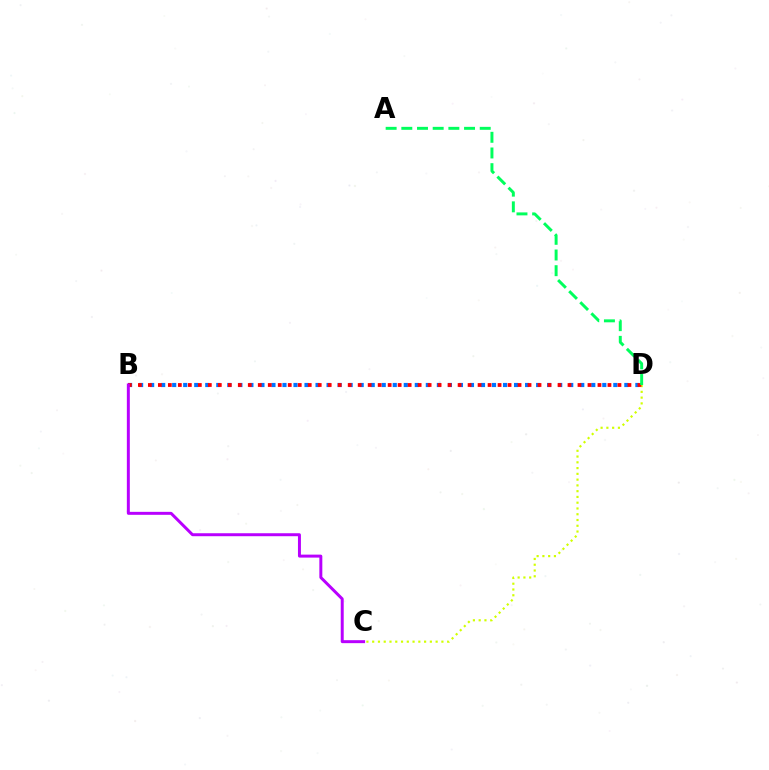{('B', 'D'): [{'color': '#0074ff', 'line_style': 'dotted', 'thickness': 3.0}, {'color': '#ff0000', 'line_style': 'dotted', 'thickness': 2.71}], ('C', 'D'): [{'color': '#d1ff00', 'line_style': 'dotted', 'thickness': 1.57}], ('B', 'C'): [{'color': '#b900ff', 'line_style': 'solid', 'thickness': 2.14}], ('A', 'D'): [{'color': '#00ff5c', 'line_style': 'dashed', 'thickness': 2.13}]}